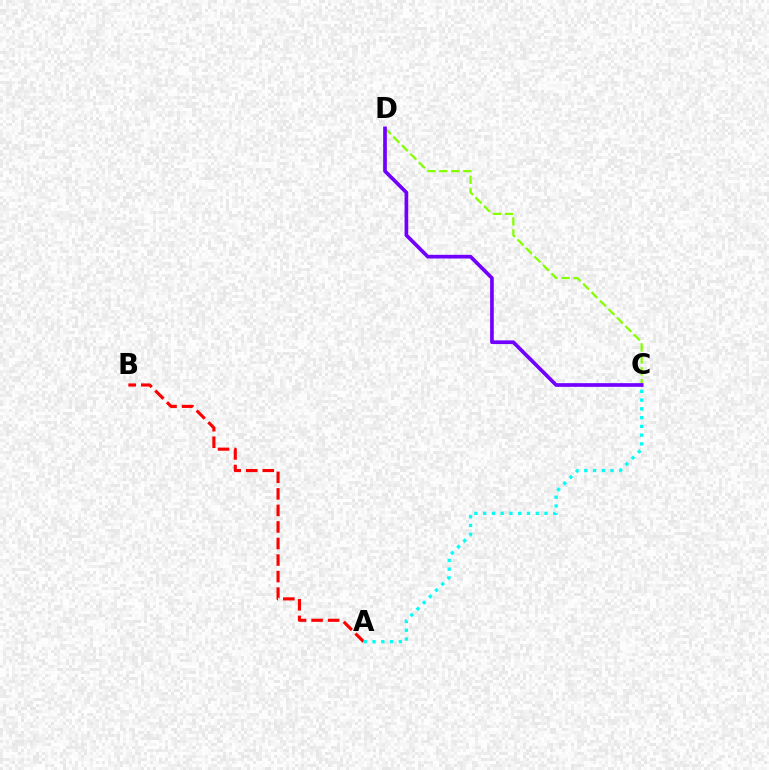{('C', 'D'): [{'color': '#84ff00', 'line_style': 'dashed', 'thickness': 1.63}, {'color': '#7200ff', 'line_style': 'solid', 'thickness': 2.65}], ('A', 'B'): [{'color': '#ff0000', 'line_style': 'dashed', 'thickness': 2.25}], ('A', 'C'): [{'color': '#00fff6', 'line_style': 'dotted', 'thickness': 2.38}]}